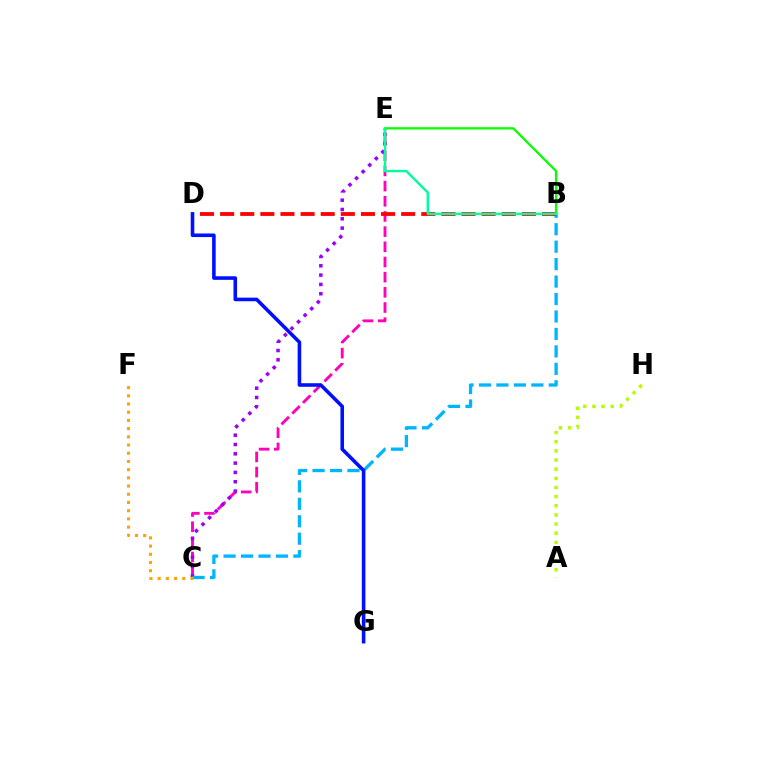{('C', 'E'): [{'color': '#ff00bd', 'line_style': 'dashed', 'thickness': 2.06}, {'color': '#9b00ff', 'line_style': 'dotted', 'thickness': 2.53}], ('B', 'C'): [{'color': '#00b5ff', 'line_style': 'dashed', 'thickness': 2.37}], ('B', 'D'): [{'color': '#ff0000', 'line_style': 'dashed', 'thickness': 2.73}], ('B', 'E'): [{'color': '#08ff00', 'line_style': 'solid', 'thickness': 1.66}, {'color': '#00ff9d', 'line_style': 'solid', 'thickness': 1.75}], ('C', 'F'): [{'color': '#ffa500', 'line_style': 'dotted', 'thickness': 2.23}], ('A', 'H'): [{'color': '#b3ff00', 'line_style': 'dotted', 'thickness': 2.48}], ('D', 'G'): [{'color': '#0010ff', 'line_style': 'solid', 'thickness': 2.57}]}